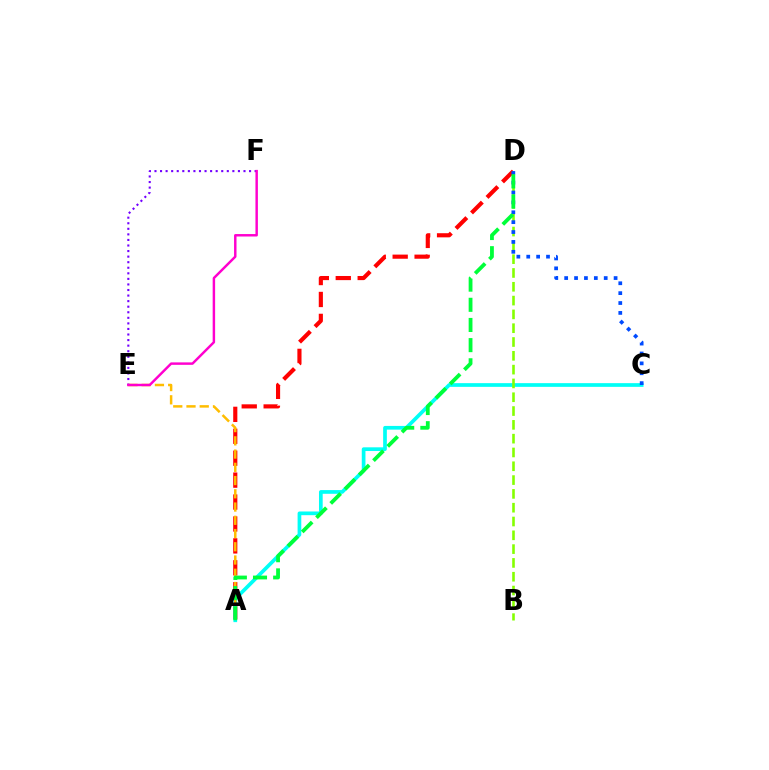{('A', 'D'): [{'color': '#ff0000', 'line_style': 'dashed', 'thickness': 2.98}, {'color': '#00ff39', 'line_style': 'dashed', 'thickness': 2.74}], ('A', 'C'): [{'color': '#00fff6', 'line_style': 'solid', 'thickness': 2.66}], ('E', 'F'): [{'color': '#7200ff', 'line_style': 'dotted', 'thickness': 1.51}, {'color': '#ff00cf', 'line_style': 'solid', 'thickness': 1.77}], ('B', 'D'): [{'color': '#84ff00', 'line_style': 'dashed', 'thickness': 1.88}], ('A', 'E'): [{'color': '#ffbd00', 'line_style': 'dashed', 'thickness': 1.8}], ('C', 'D'): [{'color': '#004bff', 'line_style': 'dotted', 'thickness': 2.69}]}